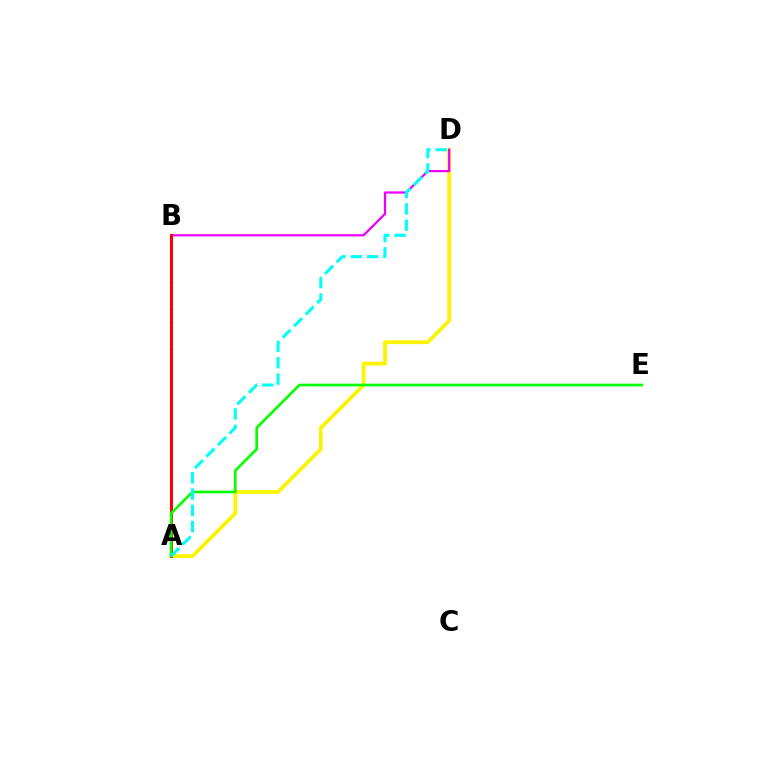{('A', 'D'): [{'color': '#fcf500', 'line_style': 'solid', 'thickness': 2.7}, {'color': '#00fff6', 'line_style': 'dashed', 'thickness': 2.21}], ('B', 'D'): [{'color': '#ee00ff', 'line_style': 'solid', 'thickness': 1.61}], ('A', 'B'): [{'color': '#0010ff', 'line_style': 'dotted', 'thickness': 1.55}, {'color': '#ff0000', 'line_style': 'solid', 'thickness': 2.17}], ('A', 'E'): [{'color': '#08ff00', 'line_style': 'solid', 'thickness': 1.91}]}